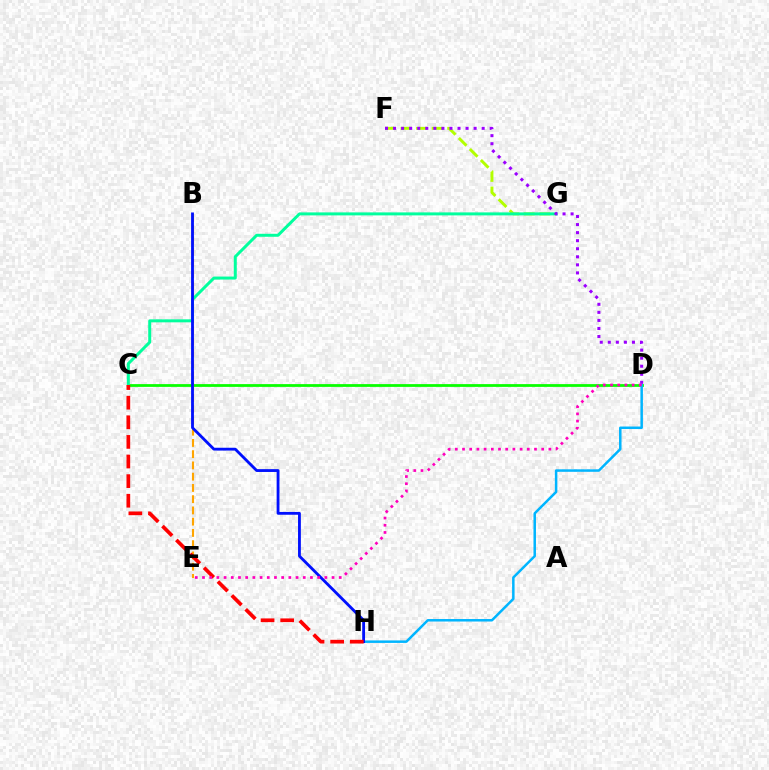{('F', 'G'): [{'color': '#b3ff00', 'line_style': 'dashed', 'thickness': 2.11}], ('C', 'D'): [{'color': '#08ff00', 'line_style': 'solid', 'thickness': 1.99}], ('B', 'E'): [{'color': '#ffa500', 'line_style': 'dashed', 'thickness': 1.53}], ('C', 'G'): [{'color': '#00ff9d', 'line_style': 'solid', 'thickness': 2.15}], ('D', 'H'): [{'color': '#00b5ff', 'line_style': 'solid', 'thickness': 1.8}], ('D', 'F'): [{'color': '#9b00ff', 'line_style': 'dotted', 'thickness': 2.19}], ('B', 'H'): [{'color': '#0010ff', 'line_style': 'solid', 'thickness': 2.03}], ('C', 'H'): [{'color': '#ff0000', 'line_style': 'dashed', 'thickness': 2.66}], ('D', 'E'): [{'color': '#ff00bd', 'line_style': 'dotted', 'thickness': 1.96}]}